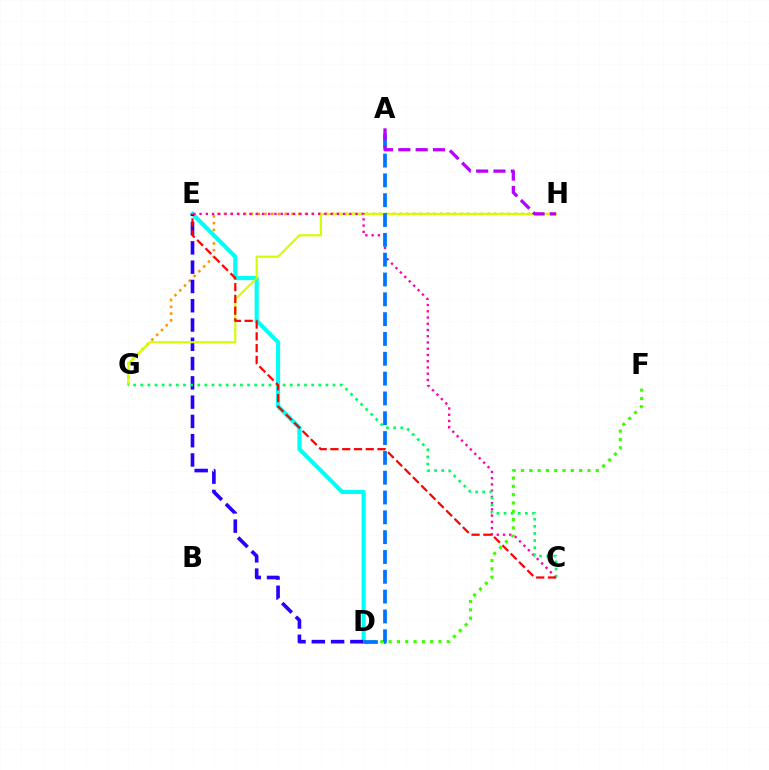{('G', 'H'): [{'color': '#ff9400', 'line_style': 'dotted', 'thickness': 1.84}, {'color': '#d1ff00', 'line_style': 'solid', 'thickness': 1.55}], ('D', 'E'): [{'color': '#00fff6', 'line_style': 'solid', 'thickness': 2.97}, {'color': '#2500ff', 'line_style': 'dashed', 'thickness': 2.62}], ('C', 'E'): [{'color': '#ff00ac', 'line_style': 'dotted', 'thickness': 1.7}, {'color': '#ff0000', 'line_style': 'dashed', 'thickness': 1.6}], ('C', 'G'): [{'color': '#00ff5c', 'line_style': 'dotted', 'thickness': 1.93}], ('D', 'F'): [{'color': '#3dff00', 'line_style': 'dotted', 'thickness': 2.26}], ('A', 'D'): [{'color': '#0074ff', 'line_style': 'dashed', 'thickness': 2.69}], ('A', 'H'): [{'color': '#b900ff', 'line_style': 'dashed', 'thickness': 2.35}]}